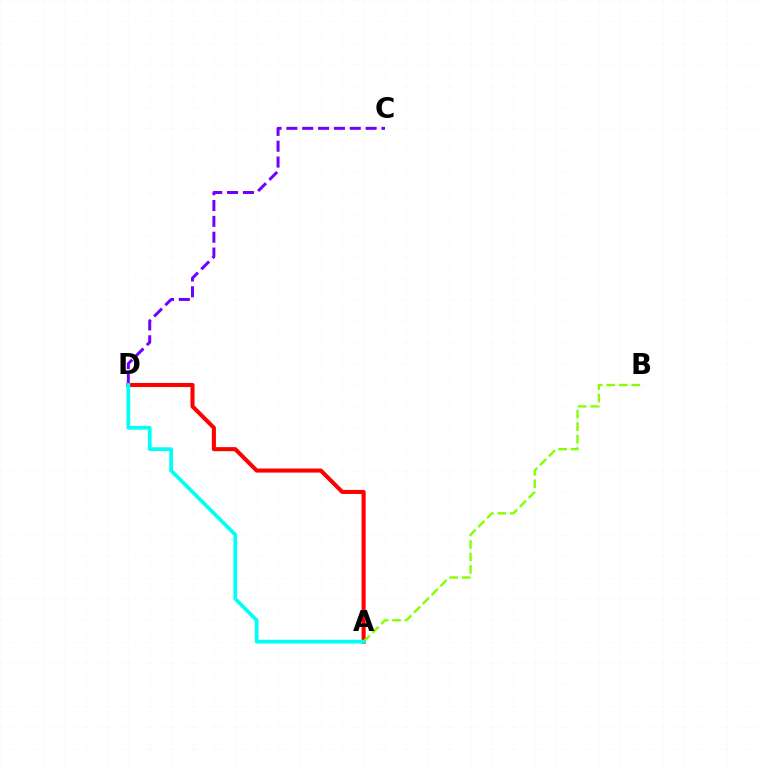{('C', 'D'): [{'color': '#7200ff', 'line_style': 'dashed', 'thickness': 2.15}], ('A', 'D'): [{'color': '#ff0000', 'line_style': 'solid', 'thickness': 2.93}, {'color': '#00fff6', 'line_style': 'solid', 'thickness': 2.7}], ('A', 'B'): [{'color': '#84ff00', 'line_style': 'dashed', 'thickness': 1.7}]}